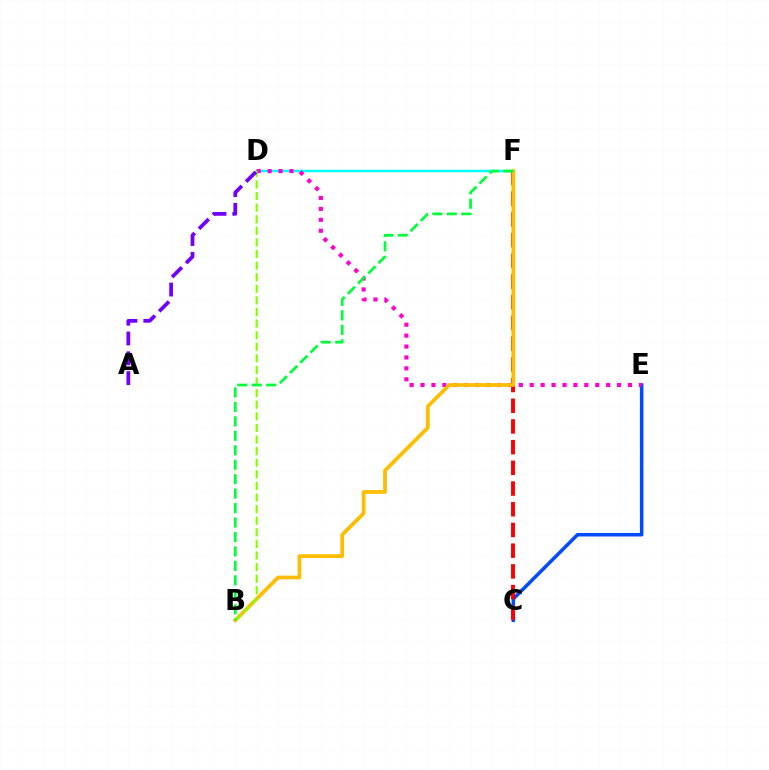{('C', 'E'): [{'color': '#004bff', 'line_style': 'solid', 'thickness': 2.53}], ('D', 'F'): [{'color': '#00fff6', 'line_style': 'solid', 'thickness': 1.8}], ('D', 'E'): [{'color': '#ff00cf', 'line_style': 'dotted', 'thickness': 2.97}], ('C', 'F'): [{'color': '#ff0000', 'line_style': 'dashed', 'thickness': 2.81}], ('B', 'F'): [{'color': '#ffbd00', 'line_style': 'solid', 'thickness': 2.7}, {'color': '#00ff39', 'line_style': 'dashed', 'thickness': 1.96}], ('B', 'D'): [{'color': '#84ff00', 'line_style': 'dashed', 'thickness': 1.58}], ('A', 'D'): [{'color': '#7200ff', 'line_style': 'dashed', 'thickness': 2.69}]}